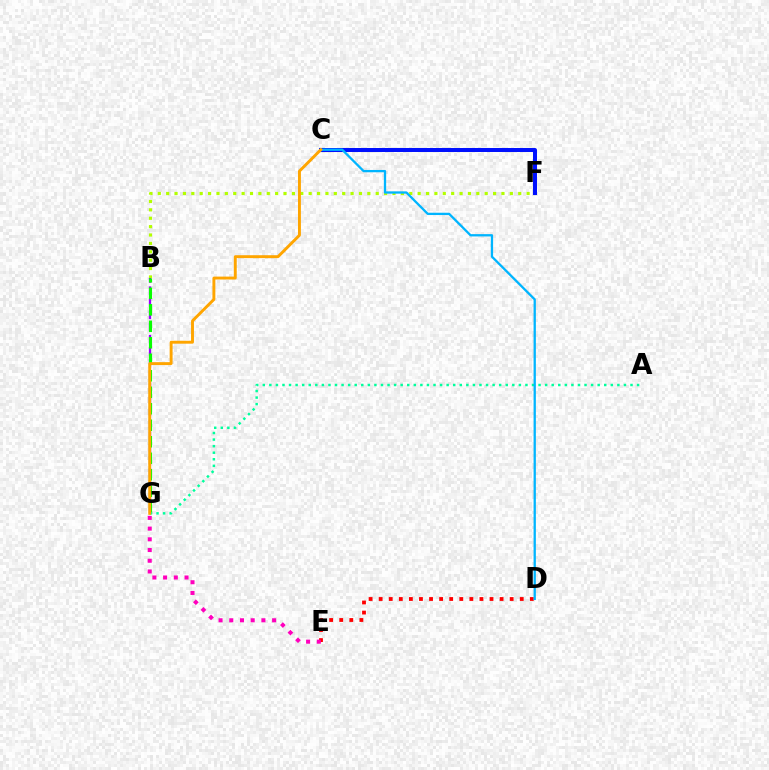{('D', 'E'): [{'color': '#ff0000', 'line_style': 'dotted', 'thickness': 2.74}], ('B', 'F'): [{'color': '#b3ff00', 'line_style': 'dotted', 'thickness': 2.28}], ('B', 'G'): [{'color': '#9b00ff', 'line_style': 'dashed', 'thickness': 1.65}, {'color': '#08ff00', 'line_style': 'dashed', 'thickness': 2.24}], ('A', 'G'): [{'color': '#00ff9d', 'line_style': 'dotted', 'thickness': 1.78}], ('C', 'F'): [{'color': '#0010ff', 'line_style': 'solid', 'thickness': 2.87}], ('C', 'D'): [{'color': '#00b5ff', 'line_style': 'solid', 'thickness': 1.65}], ('E', 'G'): [{'color': '#ff00bd', 'line_style': 'dotted', 'thickness': 2.91}], ('C', 'G'): [{'color': '#ffa500', 'line_style': 'solid', 'thickness': 2.1}]}